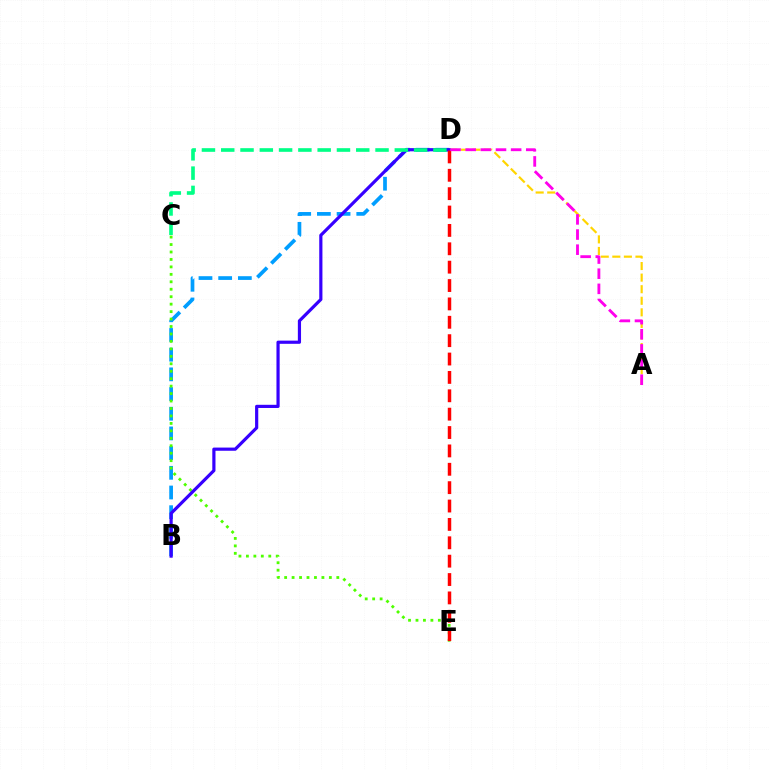{('A', 'D'): [{'color': '#ffd500', 'line_style': 'dashed', 'thickness': 1.57}, {'color': '#ff00ed', 'line_style': 'dashed', 'thickness': 2.06}], ('B', 'D'): [{'color': '#009eff', 'line_style': 'dashed', 'thickness': 2.67}, {'color': '#3700ff', 'line_style': 'solid', 'thickness': 2.29}], ('C', 'E'): [{'color': '#4fff00', 'line_style': 'dotted', 'thickness': 2.02}], ('C', 'D'): [{'color': '#00ff86', 'line_style': 'dashed', 'thickness': 2.62}], ('D', 'E'): [{'color': '#ff0000', 'line_style': 'dashed', 'thickness': 2.5}]}